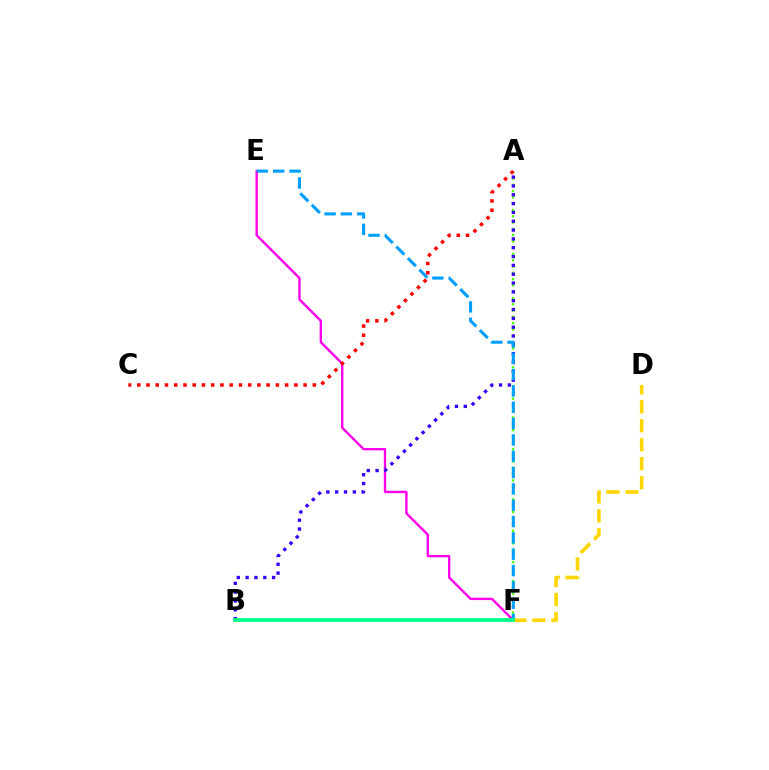{('E', 'F'): [{'color': '#ff00ed', 'line_style': 'solid', 'thickness': 1.71}, {'color': '#009eff', 'line_style': 'dashed', 'thickness': 2.22}], ('A', 'F'): [{'color': '#4fff00', 'line_style': 'dotted', 'thickness': 1.71}], ('A', 'B'): [{'color': '#3700ff', 'line_style': 'dotted', 'thickness': 2.4}], ('D', 'F'): [{'color': '#ffd500', 'line_style': 'dashed', 'thickness': 2.58}], ('B', 'F'): [{'color': '#00ff86', 'line_style': 'solid', 'thickness': 2.73}], ('A', 'C'): [{'color': '#ff0000', 'line_style': 'dotted', 'thickness': 2.51}]}